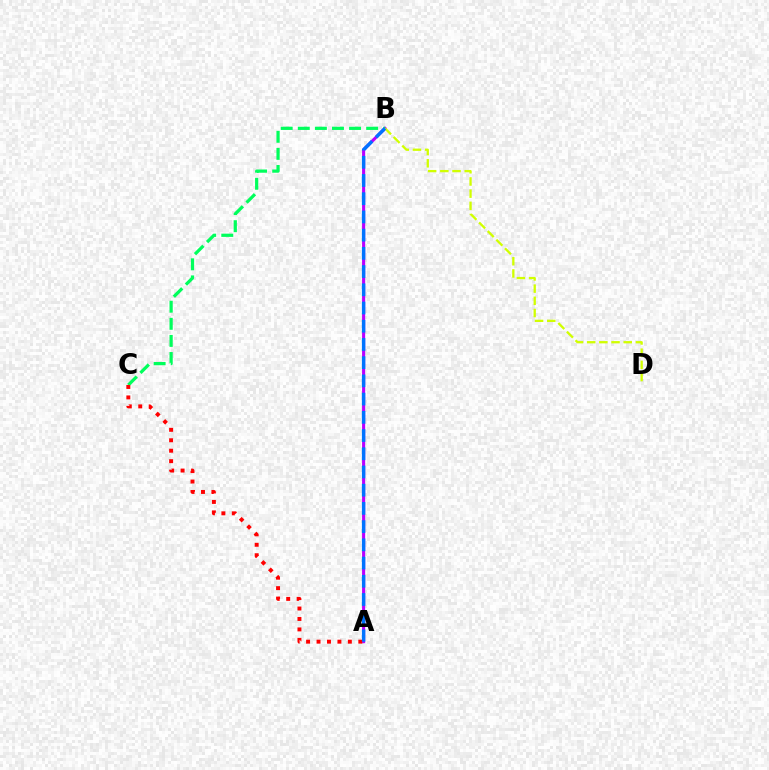{('A', 'B'): [{'color': '#b900ff', 'line_style': 'solid', 'thickness': 2.21}, {'color': '#0074ff', 'line_style': 'dashed', 'thickness': 2.47}], ('B', 'C'): [{'color': '#00ff5c', 'line_style': 'dashed', 'thickness': 2.32}], ('A', 'C'): [{'color': '#ff0000', 'line_style': 'dotted', 'thickness': 2.84}], ('B', 'D'): [{'color': '#d1ff00', 'line_style': 'dashed', 'thickness': 1.66}]}